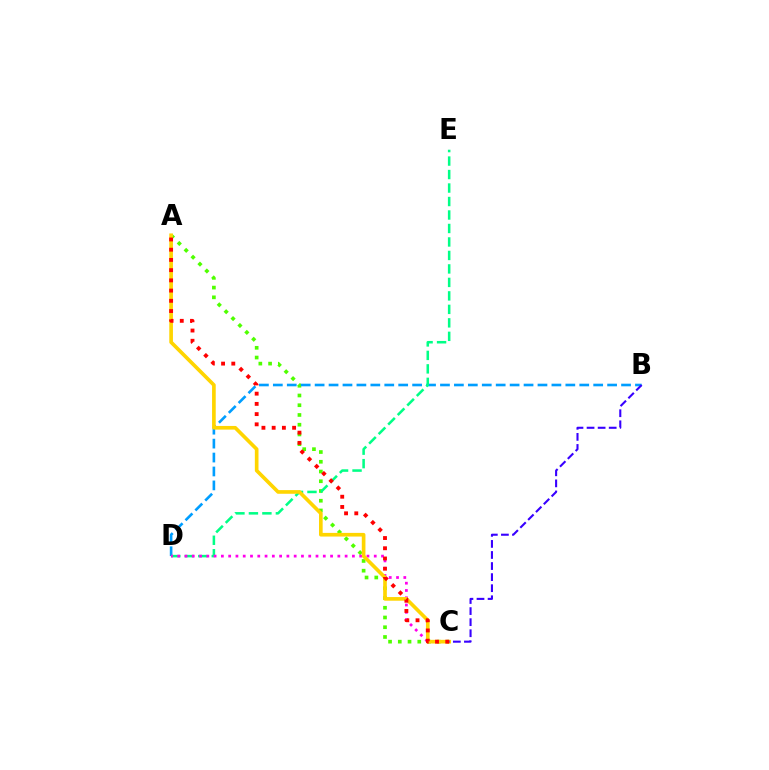{('A', 'C'): [{'color': '#4fff00', 'line_style': 'dotted', 'thickness': 2.65}, {'color': '#ffd500', 'line_style': 'solid', 'thickness': 2.64}, {'color': '#ff0000', 'line_style': 'dotted', 'thickness': 2.78}], ('B', 'D'): [{'color': '#009eff', 'line_style': 'dashed', 'thickness': 1.89}], ('D', 'E'): [{'color': '#00ff86', 'line_style': 'dashed', 'thickness': 1.83}], ('C', 'D'): [{'color': '#ff00ed', 'line_style': 'dotted', 'thickness': 1.98}], ('B', 'C'): [{'color': '#3700ff', 'line_style': 'dashed', 'thickness': 1.5}]}